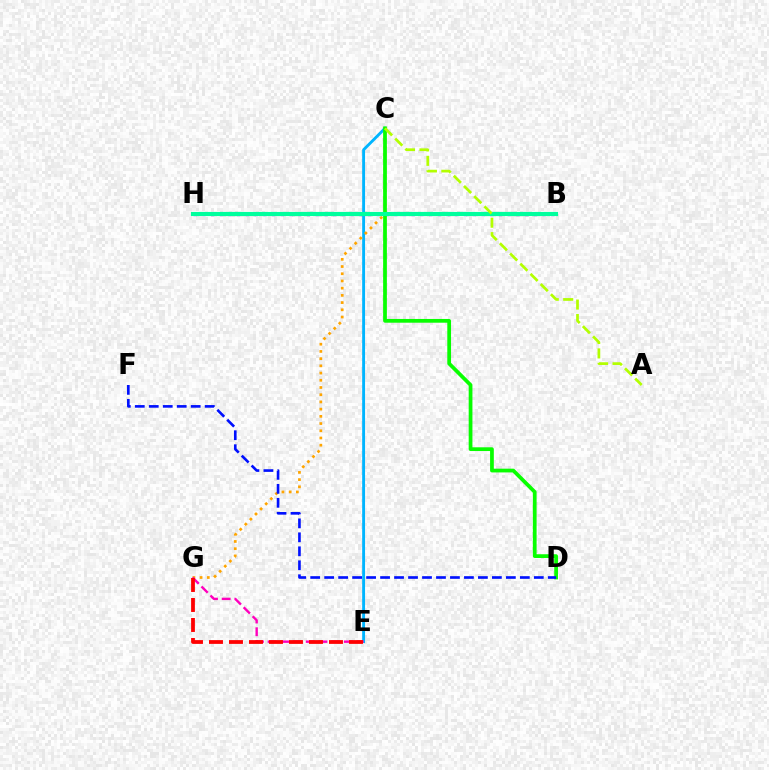{('C', 'E'): [{'color': '#00b5ff', 'line_style': 'solid', 'thickness': 2.07}], ('C', 'G'): [{'color': '#ffa500', 'line_style': 'dotted', 'thickness': 1.96}], ('E', 'G'): [{'color': '#ff00bd', 'line_style': 'dashed', 'thickness': 1.73}, {'color': '#ff0000', 'line_style': 'dashed', 'thickness': 2.72}], ('B', 'H'): [{'color': '#9b00ff', 'line_style': 'dotted', 'thickness': 2.37}, {'color': '#00ff9d', 'line_style': 'solid', 'thickness': 2.98}], ('C', 'D'): [{'color': '#08ff00', 'line_style': 'solid', 'thickness': 2.7}], ('A', 'C'): [{'color': '#b3ff00', 'line_style': 'dashed', 'thickness': 1.96}], ('D', 'F'): [{'color': '#0010ff', 'line_style': 'dashed', 'thickness': 1.9}]}